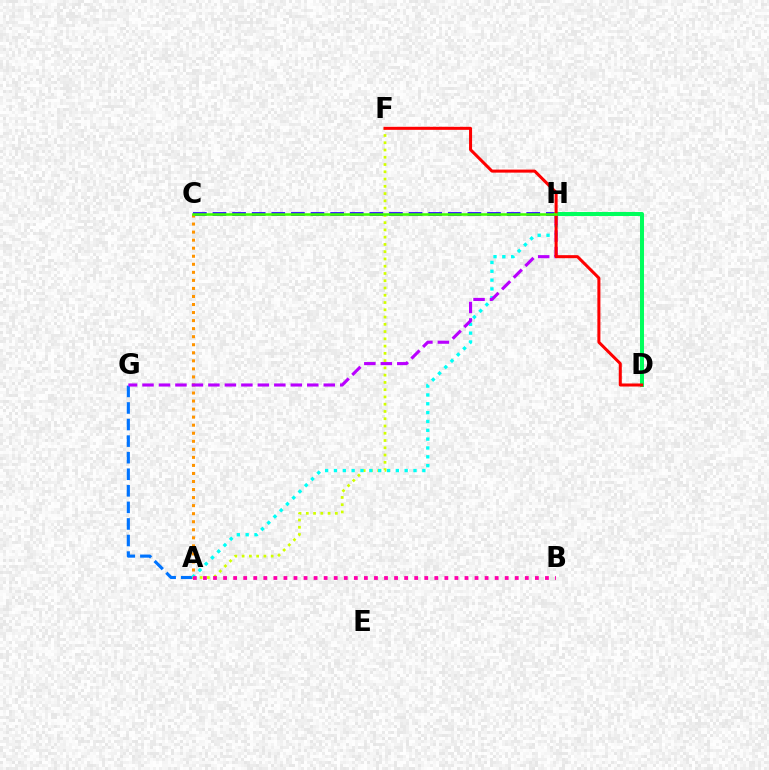{('C', 'H'): [{'color': '#2500ff', 'line_style': 'dashed', 'thickness': 2.66}, {'color': '#3dff00', 'line_style': 'solid', 'thickness': 1.85}], ('A', 'F'): [{'color': '#d1ff00', 'line_style': 'dotted', 'thickness': 1.97}], ('D', 'H'): [{'color': '#00ff5c', 'line_style': 'solid', 'thickness': 2.89}], ('A', 'G'): [{'color': '#0074ff', 'line_style': 'dashed', 'thickness': 2.25}], ('A', 'C'): [{'color': '#ff9400', 'line_style': 'dotted', 'thickness': 2.19}], ('A', 'H'): [{'color': '#00fff6', 'line_style': 'dotted', 'thickness': 2.4}], ('G', 'H'): [{'color': '#b900ff', 'line_style': 'dashed', 'thickness': 2.24}], ('D', 'F'): [{'color': '#ff0000', 'line_style': 'solid', 'thickness': 2.18}], ('A', 'B'): [{'color': '#ff00ac', 'line_style': 'dotted', 'thickness': 2.73}]}